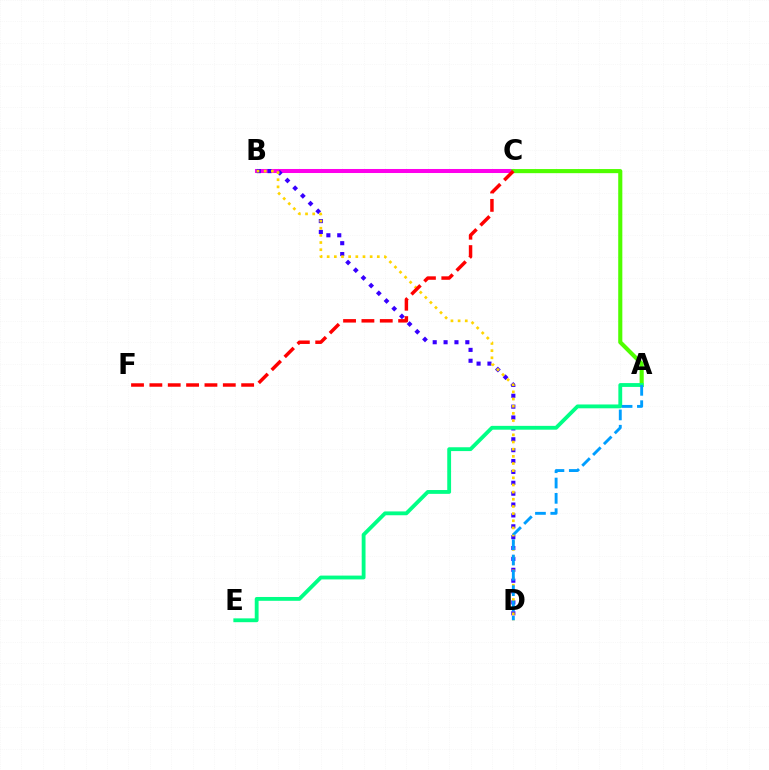{('B', 'C'): [{'color': '#ff00ed', 'line_style': 'solid', 'thickness': 2.9}], ('A', 'C'): [{'color': '#4fff00', 'line_style': 'solid', 'thickness': 2.96}], ('B', 'D'): [{'color': '#3700ff', 'line_style': 'dotted', 'thickness': 2.96}, {'color': '#ffd500', 'line_style': 'dotted', 'thickness': 1.95}], ('A', 'E'): [{'color': '#00ff86', 'line_style': 'solid', 'thickness': 2.76}], ('A', 'D'): [{'color': '#009eff', 'line_style': 'dashed', 'thickness': 2.08}], ('C', 'F'): [{'color': '#ff0000', 'line_style': 'dashed', 'thickness': 2.49}]}